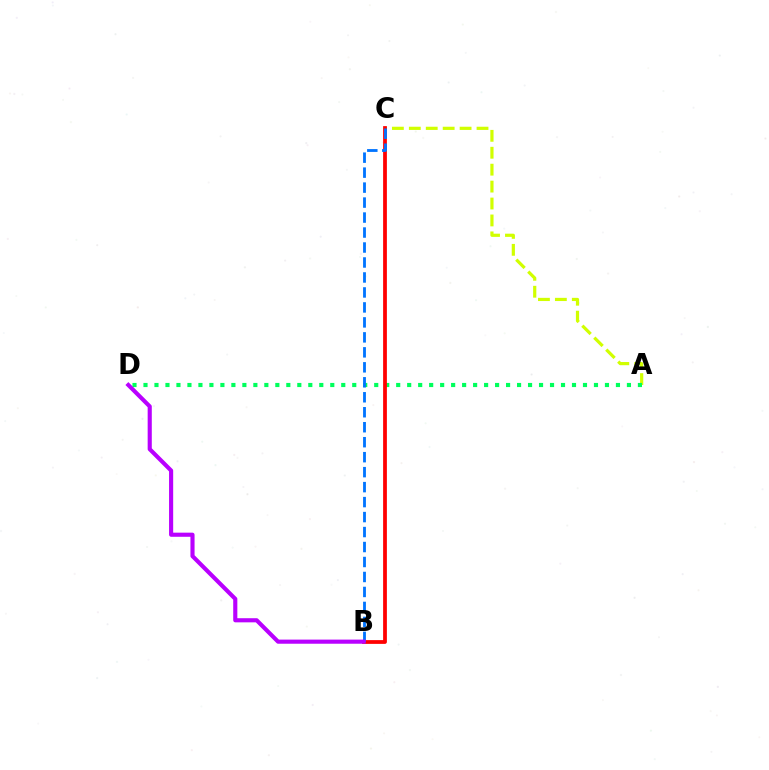{('A', 'C'): [{'color': '#d1ff00', 'line_style': 'dashed', 'thickness': 2.3}], ('A', 'D'): [{'color': '#00ff5c', 'line_style': 'dotted', 'thickness': 2.99}], ('B', 'C'): [{'color': '#ff0000', 'line_style': 'solid', 'thickness': 2.71}, {'color': '#0074ff', 'line_style': 'dashed', 'thickness': 2.03}], ('B', 'D'): [{'color': '#b900ff', 'line_style': 'solid', 'thickness': 2.97}]}